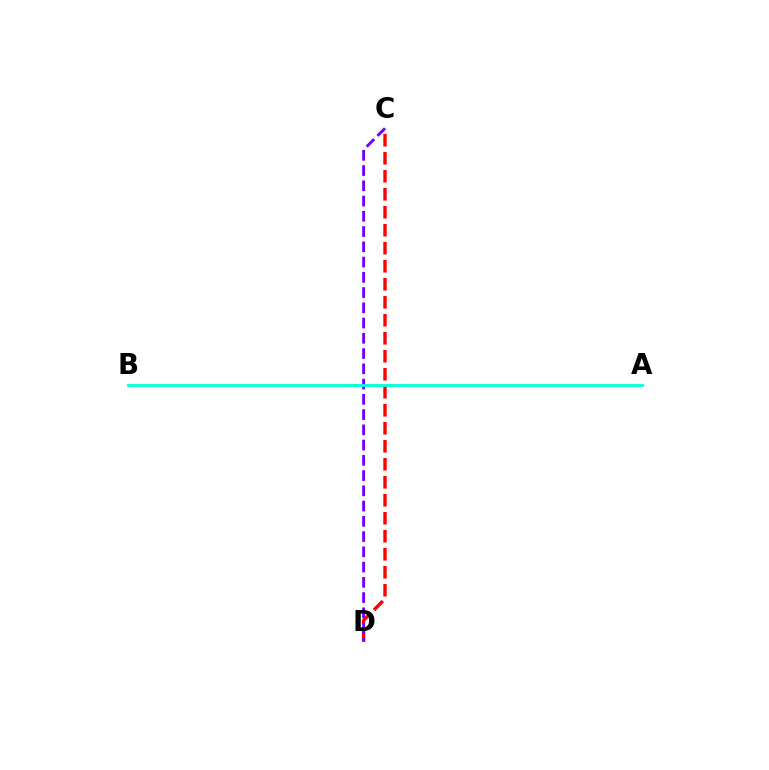{('A', 'B'): [{'color': '#84ff00', 'line_style': 'solid', 'thickness': 1.98}, {'color': '#00fff6', 'line_style': 'solid', 'thickness': 1.95}], ('C', 'D'): [{'color': '#ff0000', 'line_style': 'dashed', 'thickness': 2.45}, {'color': '#7200ff', 'line_style': 'dashed', 'thickness': 2.07}]}